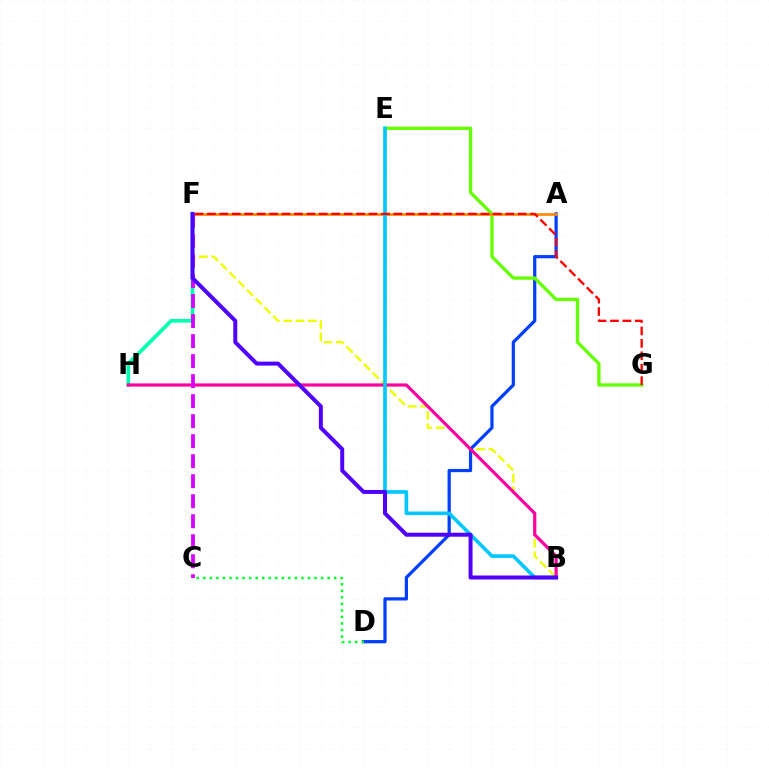{('B', 'F'): [{'color': '#eeff00', 'line_style': 'dashed', 'thickness': 1.67}, {'color': '#4f00ff', 'line_style': 'solid', 'thickness': 2.86}], ('F', 'H'): [{'color': '#00ffaf', 'line_style': 'solid', 'thickness': 2.64}], ('A', 'D'): [{'color': '#003fff', 'line_style': 'solid', 'thickness': 2.32}], ('E', 'G'): [{'color': '#66ff00', 'line_style': 'solid', 'thickness': 2.4}], ('B', 'H'): [{'color': '#ff00a0', 'line_style': 'solid', 'thickness': 2.3}], ('A', 'F'): [{'color': '#ff8800', 'line_style': 'solid', 'thickness': 1.92}], ('C', 'F'): [{'color': '#d600ff', 'line_style': 'dashed', 'thickness': 2.72}], ('B', 'E'): [{'color': '#00c7ff', 'line_style': 'solid', 'thickness': 2.61}], ('F', 'G'): [{'color': '#ff0000', 'line_style': 'dashed', 'thickness': 1.69}], ('C', 'D'): [{'color': '#00ff27', 'line_style': 'dotted', 'thickness': 1.78}]}